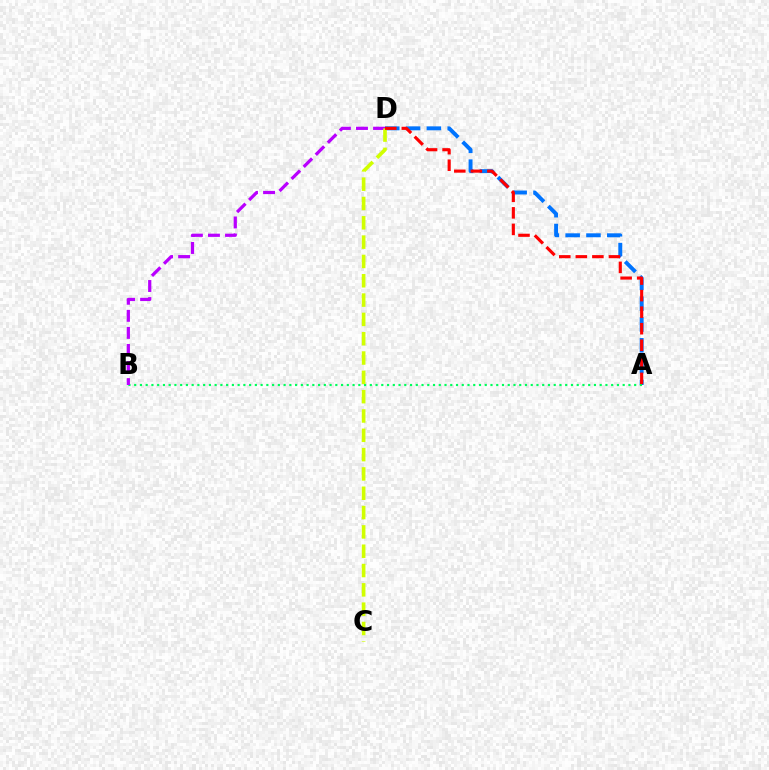{('A', 'D'): [{'color': '#0074ff', 'line_style': 'dashed', 'thickness': 2.83}, {'color': '#ff0000', 'line_style': 'dashed', 'thickness': 2.25}], ('A', 'B'): [{'color': '#00ff5c', 'line_style': 'dotted', 'thickness': 1.56}], ('B', 'D'): [{'color': '#b900ff', 'line_style': 'dashed', 'thickness': 2.32}], ('C', 'D'): [{'color': '#d1ff00', 'line_style': 'dashed', 'thickness': 2.62}]}